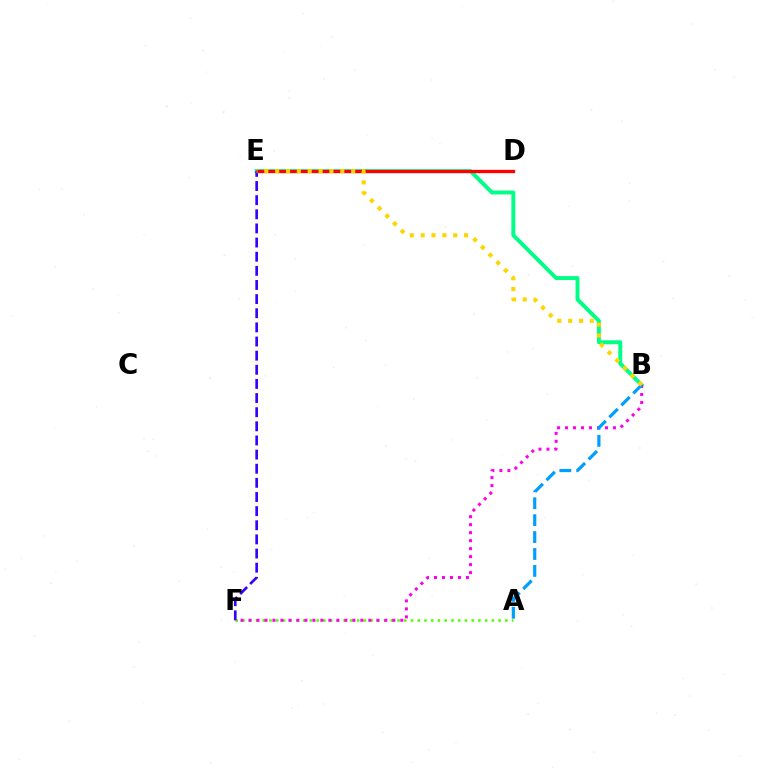{('B', 'E'): [{'color': '#00ff86', 'line_style': 'solid', 'thickness': 2.83}, {'color': '#ffd500', 'line_style': 'dotted', 'thickness': 2.95}], ('D', 'E'): [{'color': '#ff0000', 'line_style': 'solid', 'thickness': 2.37}], ('A', 'F'): [{'color': '#4fff00', 'line_style': 'dotted', 'thickness': 1.83}], ('E', 'F'): [{'color': '#3700ff', 'line_style': 'dashed', 'thickness': 1.92}], ('B', 'F'): [{'color': '#ff00ed', 'line_style': 'dotted', 'thickness': 2.17}], ('A', 'B'): [{'color': '#009eff', 'line_style': 'dashed', 'thickness': 2.3}]}